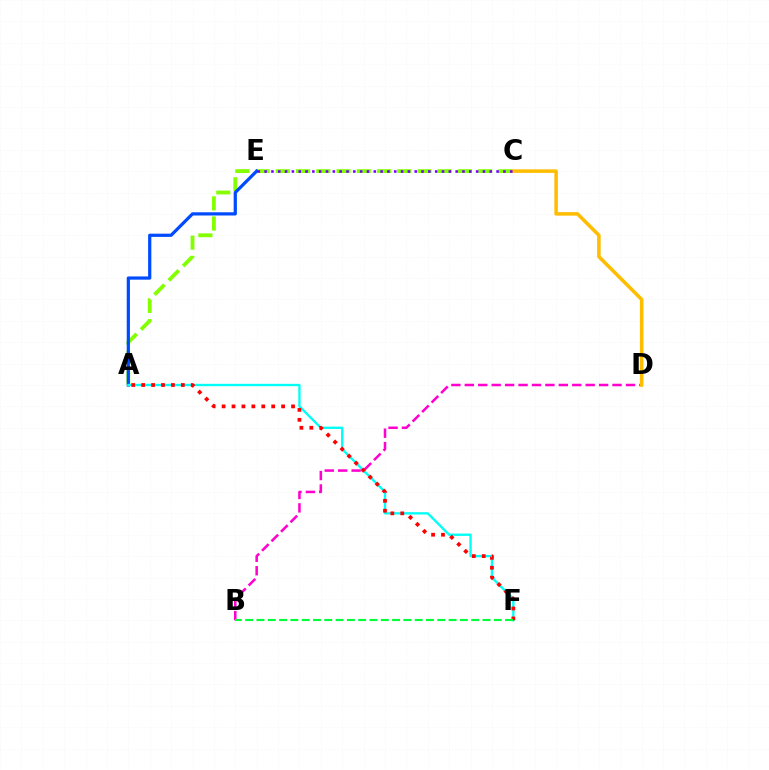{('B', 'D'): [{'color': '#ff00cf', 'line_style': 'dashed', 'thickness': 1.82}], ('A', 'C'): [{'color': '#84ff00', 'line_style': 'dashed', 'thickness': 2.75}], ('A', 'E'): [{'color': '#004bff', 'line_style': 'solid', 'thickness': 2.32}], ('C', 'D'): [{'color': '#ffbd00', 'line_style': 'solid', 'thickness': 2.55}], ('A', 'F'): [{'color': '#00fff6', 'line_style': 'solid', 'thickness': 1.69}, {'color': '#ff0000', 'line_style': 'dotted', 'thickness': 2.7}], ('B', 'F'): [{'color': '#00ff39', 'line_style': 'dashed', 'thickness': 1.54}], ('C', 'E'): [{'color': '#7200ff', 'line_style': 'dotted', 'thickness': 1.85}]}